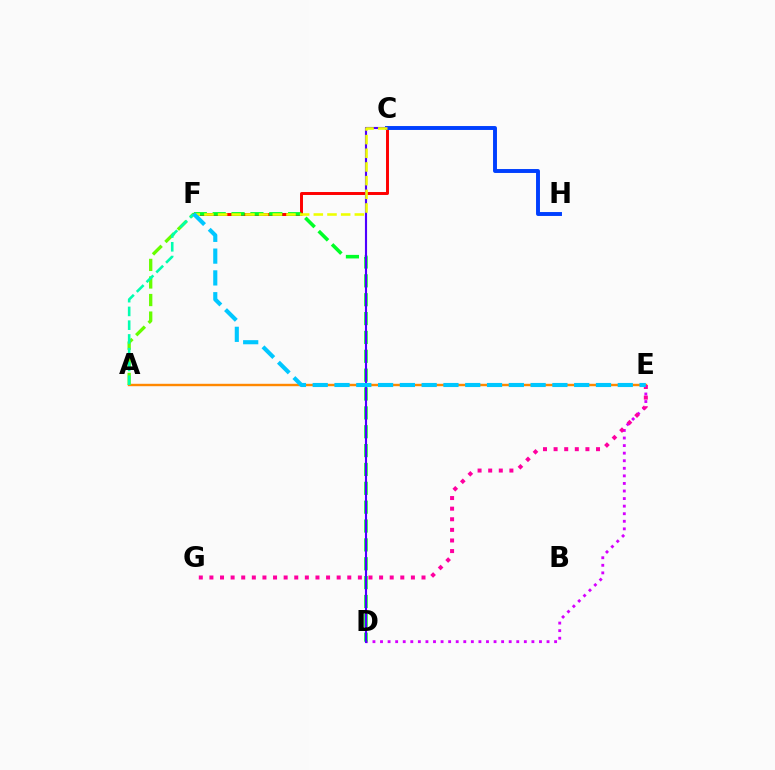{('C', 'F'): [{'color': '#ff0000', 'line_style': 'solid', 'thickness': 2.12}, {'color': '#eeff00', 'line_style': 'dashed', 'thickness': 1.86}], ('C', 'H'): [{'color': '#003fff', 'line_style': 'solid', 'thickness': 2.82}], ('D', 'E'): [{'color': '#d600ff', 'line_style': 'dotted', 'thickness': 2.06}], ('A', 'E'): [{'color': '#ff8800', 'line_style': 'solid', 'thickness': 1.74}], ('D', 'F'): [{'color': '#00ff27', 'line_style': 'dashed', 'thickness': 2.56}], ('C', 'D'): [{'color': '#4f00ff', 'line_style': 'solid', 'thickness': 1.53}], ('E', 'G'): [{'color': '#ff00a0', 'line_style': 'dotted', 'thickness': 2.88}], ('A', 'F'): [{'color': '#66ff00', 'line_style': 'dashed', 'thickness': 2.39}, {'color': '#00ffaf', 'line_style': 'dashed', 'thickness': 1.87}], ('E', 'F'): [{'color': '#00c7ff', 'line_style': 'dashed', 'thickness': 2.96}]}